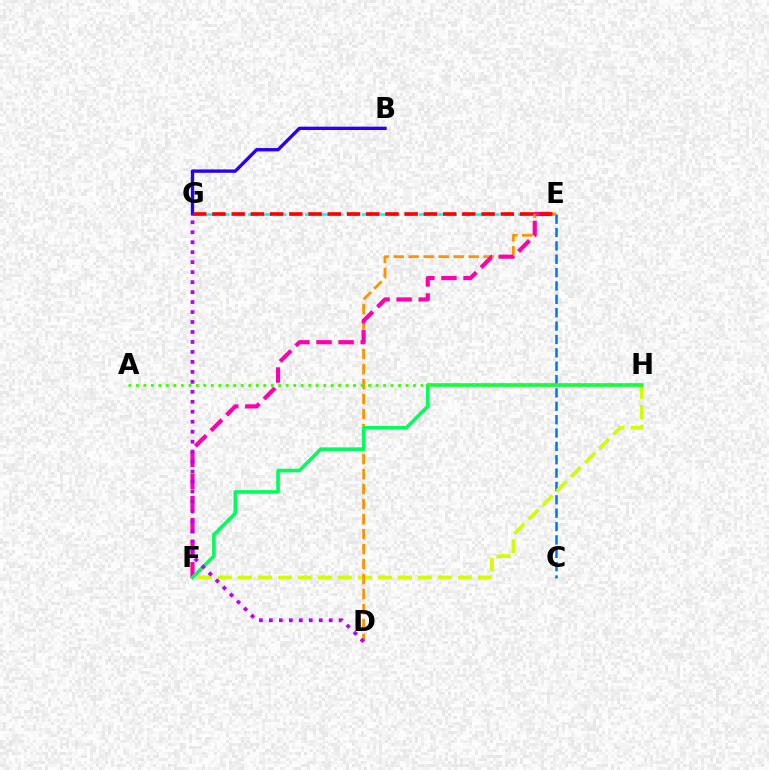{('E', 'G'): [{'color': '#00fff6', 'line_style': 'dashed', 'thickness': 1.93}, {'color': '#ff0000', 'line_style': 'dashed', 'thickness': 2.61}], ('C', 'E'): [{'color': '#0074ff', 'line_style': 'dashed', 'thickness': 1.82}], ('F', 'H'): [{'color': '#d1ff00', 'line_style': 'dashed', 'thickness': 2.71}, {'color': '#00ff5c', 'line_style': 'solid', 'thickness': 2.6}], ('D', 'E'): [{'color': '#ff9400', 'line_style': 'dashed', 'thickness': 2.04}], ('B', 'G'): [{'color': '#2500ff', 'line_style': 'solid', 'thickness': 2.41}], ('E', 'F'): [{'color': '#ff00ac', 'line_style': 'dashed', 'thickness': 3.0}], ('D', 'G'): [{'color': '#b900ff', 'line_style': 'dotted', 'thickness': 2.71}], ('A', 'H'): [{'color': '#3dff00', 'line_style': 'dotted', 'thickness': 2.03}]}